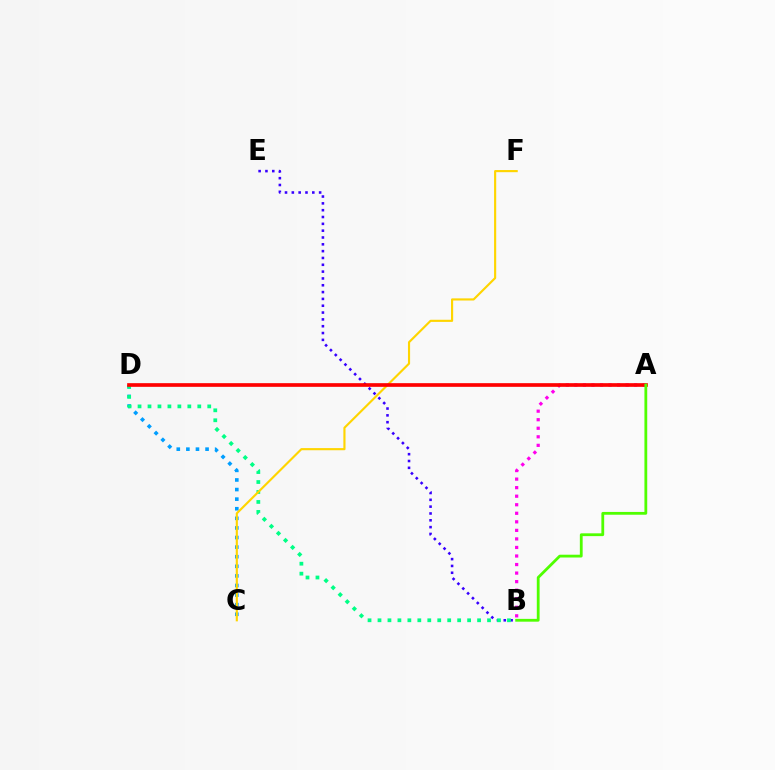{('C', 'D'): [{'color': '#009eff', 'line_style': 'dotted', 'thickness': 2.61}], ('B', 'E'): [{'color': '#3700ff', 'line_style': 'dotted', 'thickness': 1.85}], ('B', 'D'): [{'color': '#00ff86', 'line_style': 'dotted', 'thickness': 2.71}], ('C', 'F'): [{'color': '#ffd500', 'line_style': 'solid', 'thickness': 1.54}], ('A', 'B'): [{'color': '#ff00ed', 'line_style': 'dotted', 'thickness': 2.32}, {'color': '#4fff00', 'line_style': 'solid', 'thickness': 2.01}], ('A', 'D'): [{'color': '#ff0000', 'line_style': 'solid', 'thickness': 2.65}]}